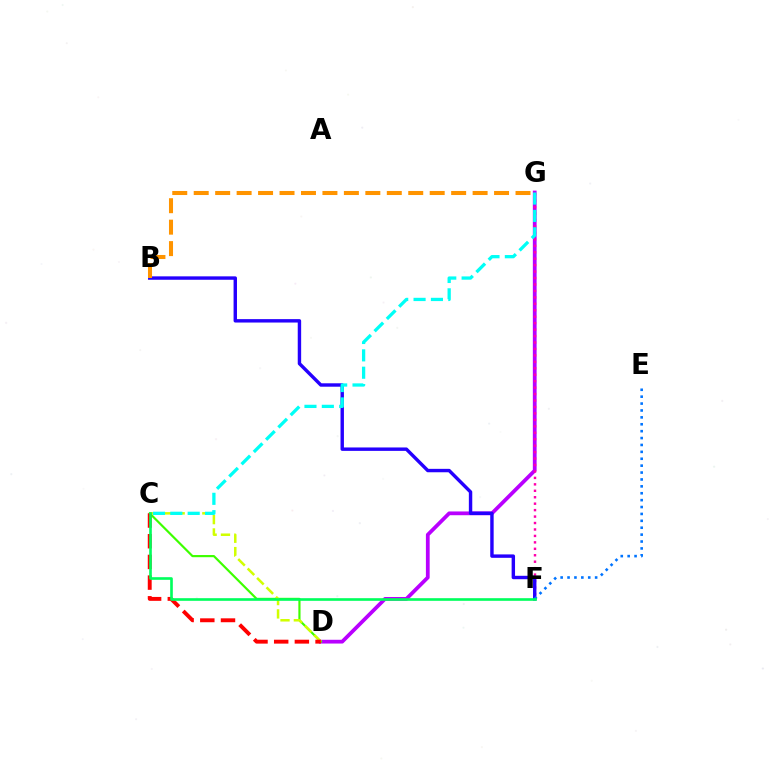{('D', 'G'): [{'color': '#b900ff', 'line_style': 'solid', 'thickness': 2.71}], ('F', 'G'): [{'color': '#ff00ac', 'line_style': 'dotted', 'thickness': 1.75}], ('B', 'F'): [{'color': '#2500ff', 'line_style': 'solid', 'thickness': 2.46}], ('C', 'D'): [{'color': '#3dff00', 'line_style': 'solid', 'thickness': 1.56}, {'color': '#d1ff00', 'line_style': 'dashed', 'thickness': 1.81}, {'color': '#ff0000', 'line_style': 'dashed', 'thickness': 2.81}], ('E', 'F'): [{'color': '#0074ff', 'line_style': 'dotted', 'thickness': 1.87}], ('B', 'G'): [{'color': '#ff9400', 'line_style': 'dashed', 'thickness': 2.91}], ('C', 'F'): [{'color': '#00ff5c', 'line_style': 'solid', 'thickness': 1.9}], ('C', 'G'): [{'color': '#00fff6', 'line_style': 'dashed', 'thickness': 2.36}]}